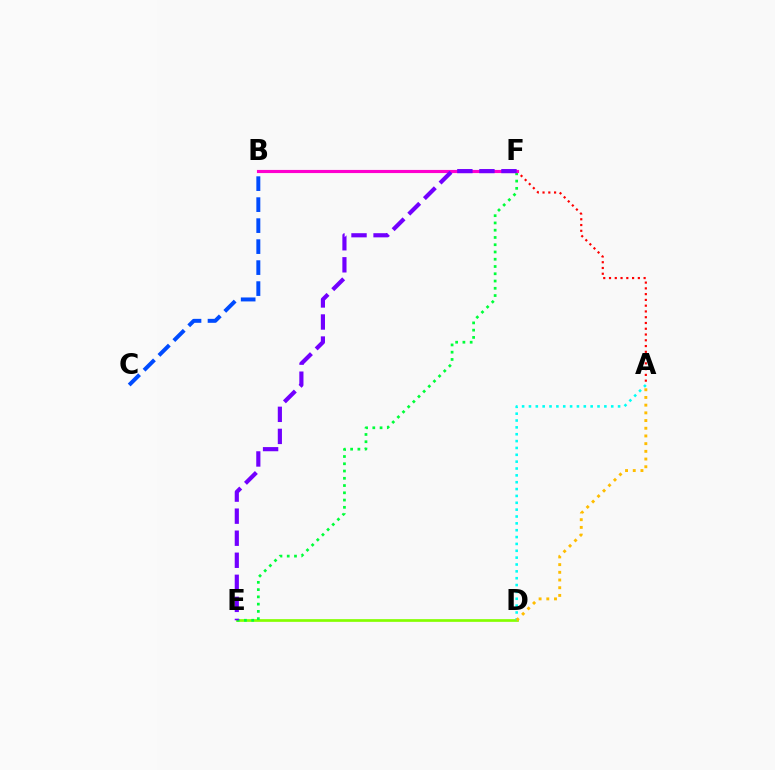{('D', 'E'): [{'color': '#84ff00', 'line_style': 'solid', 'thickness': 1.95}], ('A', 'F'): [{'color': '#ff0000', 'line_style': 'dotted', 'thickness': 1.57}], ('B', 'C'): [{'color': '#004bff', 'line_style': 'dashed', 'thickness': 2.85}], ('A', 'D'): [{'color': '#00fff6', 'line_style': 'dotted', 'thickness': 1.86}, {'color': '#ffbd00', 'line_style': 'dotted', 'thickness': 2.09}], ('E', 'F'): [{'color': '#00ff39', 'line_style': 'dotted', 'thickness': 1.97}, {'color': '#7200ff', 'line_style': 'dashed', 'thickness': 3.0}], ('B', 'F'): [{'color': '#ff00cf', 'line_style': 'solid', 'thickness': 2.26}]}